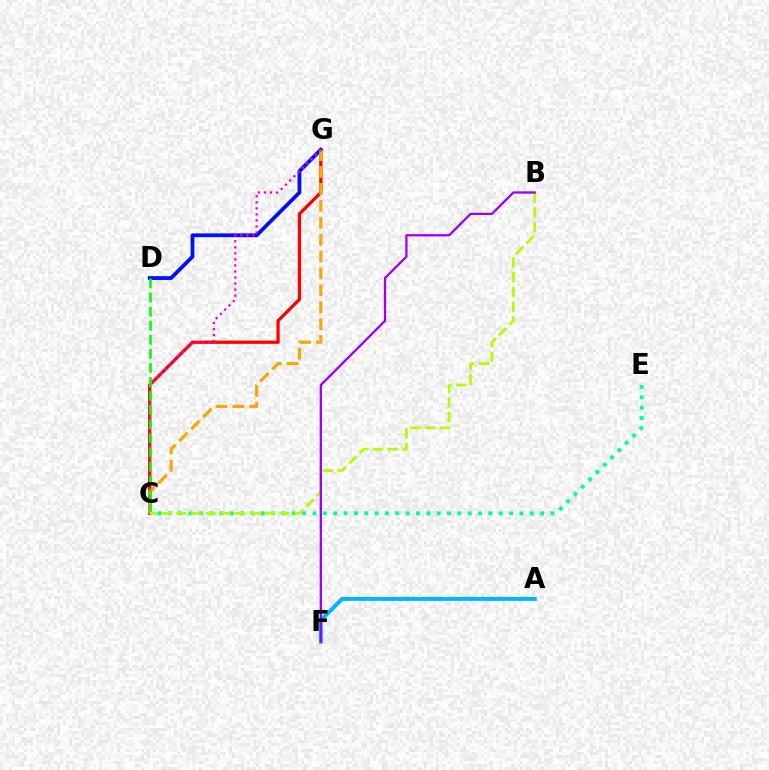{('C', 'E'): [{'color': '#00ff9d', 'line_style': 'dotted', 'thickness': 2.81}], ('C', 'G'): [{'color': '#ff0000', 'line_style': 'solid', 'thickness': 2.34}, {'color': '#ffa500', 'line_style': 'dashed', 'thickness': 2.3}, {'color': '#ff00bd', 'line_style': 'dotted', 'thickness': 1.64}], ('D', 'G'): [{'color': '#0010ff', 'line_style': 'solid', 'thickness': 2.73}], ('A', 'F'): [{'color': '#00b5ff', 'line_style': 'solid', 'thickness': 2.86}], ('C', 'D'): [{'color': '#08ff00', 'line_style': 'dashed', 'thickness': 1.91}], ('B', 'C'): [{'color': '#b3ff00', 'line_style': 'dashed', 'thickness': 2.0}], ('B', 'F'): [{'color': '#9b00ff', 'line_style': 'solid', 'thickness': 1.64}]}